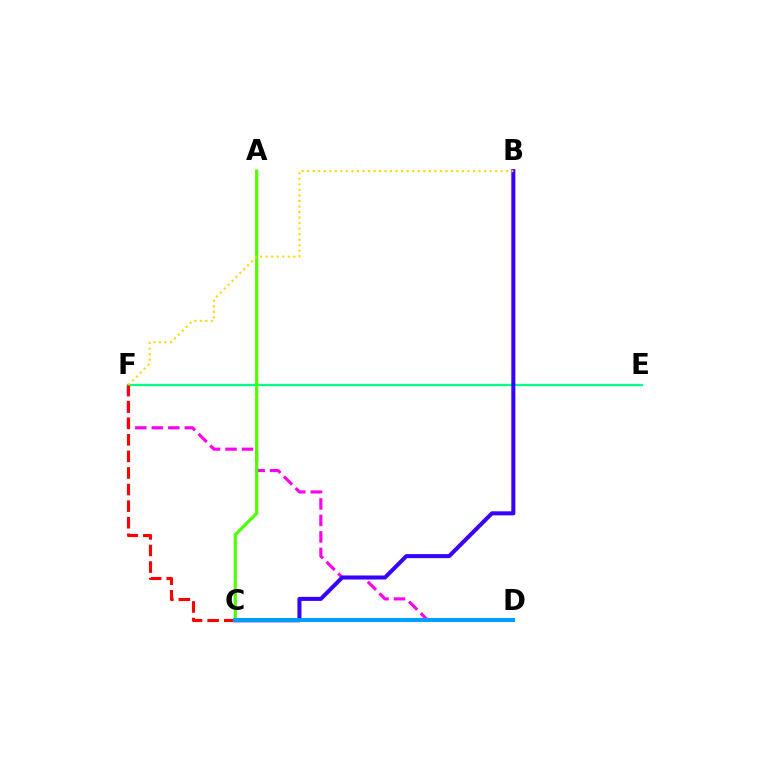{('D', 'F'): [{'color': '#ff00ed', 'line_style': 'dashed', 'thickness': 2.24}], ('E', 'F'): [{'color': '#00ff86', 'line_style': 'solid', 'thickness': 1.66}], ('B', 'C'): [{'color': '#3700ff', 'line_style': 'solid', 'thickness': 2.9}], ('C', 'F'): [{'color': '#ff0000', 'line_style': 'dashed', 'thickness': 2.25}], ('A', 'C'): [{'color': '#4fff00', 'line_style': 'solid', 'thickness': 2.31}], ('B', 'F'): [{'color': '#ffd500', 'line_style': 'dotted', 'thickness': 1.5}], ('C', 'D'): [{'color': '#009eff', 'line_style': 'solid', 'thickness': 2.92}]}